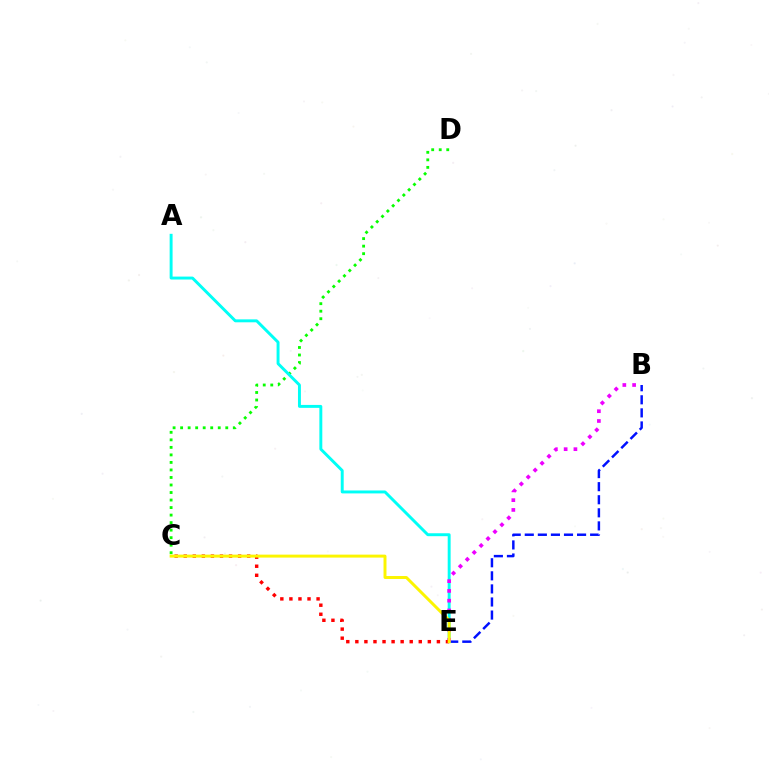{('B', 'E'): [{'color': '#0010ff', 'line_style': 'dashed', 'thickness': 1.78}, {'color': '#ee00ff', 'line_style': 'dotted', 'thickness': 2.66}], ('C', 'D'): [{'color': '#08ff00', 'line_style': 'dotted', 'thickness': 2.04}], ('A', 'E'): [{'color': '#00fff6', 'line_style': 'solid', 'thickness': 2.11}], ('C', 'E'): [{'color': '#ff0000', 'line_style': 'dotted', 'thickness': 2.46}, {'color': '#fcf500', 'line_style': 'solid', 'thickness': 2.13}]}